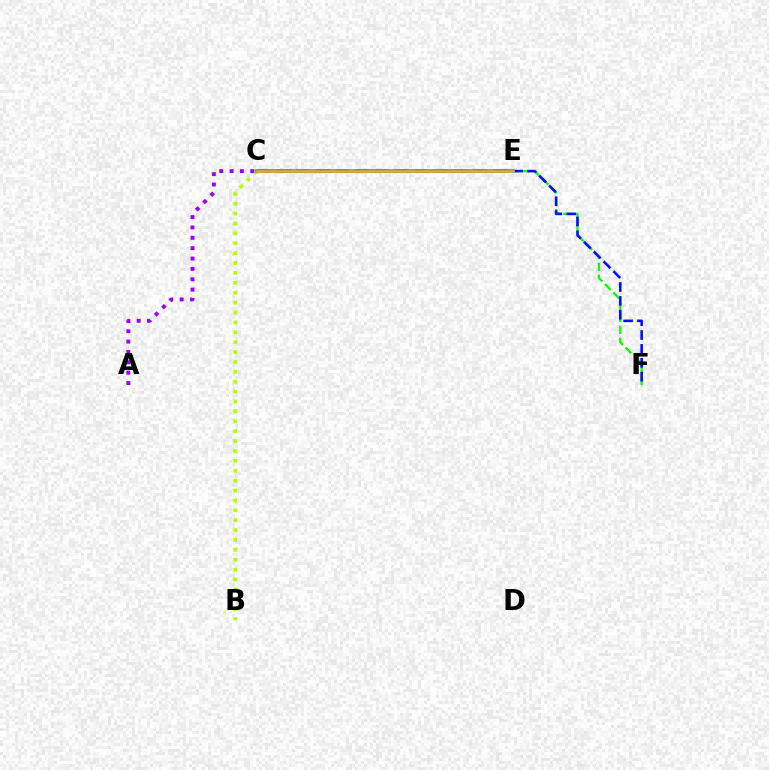{('B', 'C'): [{'color': '#b3ff00', 'line_style': 'dotted', 'thickness': 2.69}], ('C', 'E'): [{'color': '#00ff9d', 'line_style': 'dashed', 'thickness': 2.19}, {'color': '#ff0000', 'line_style': 'dashed', 'thickness': 2.67}, {'color': '#ff00bd', 'line_style': 'solid', 'thickness': 1.64}, {'color': '#00b5ff', 'line_style': 'solid', 'thickness': 2.66}, {'color': '#ffa500', 'line_style': 'solid', 'thickness': 1.81}], ('E', 'F'): [{'color': '#08ff00', 'line_style': 'dashed', 'thickness': 1.63}, {'color': '#0010ff', 'line_style': 'dashed', 'thickness': 1.89}], ('A', 'C'): [{'color': '#9b00ff', 'line_style': 'dotted', 'thickness': 2.82}]}